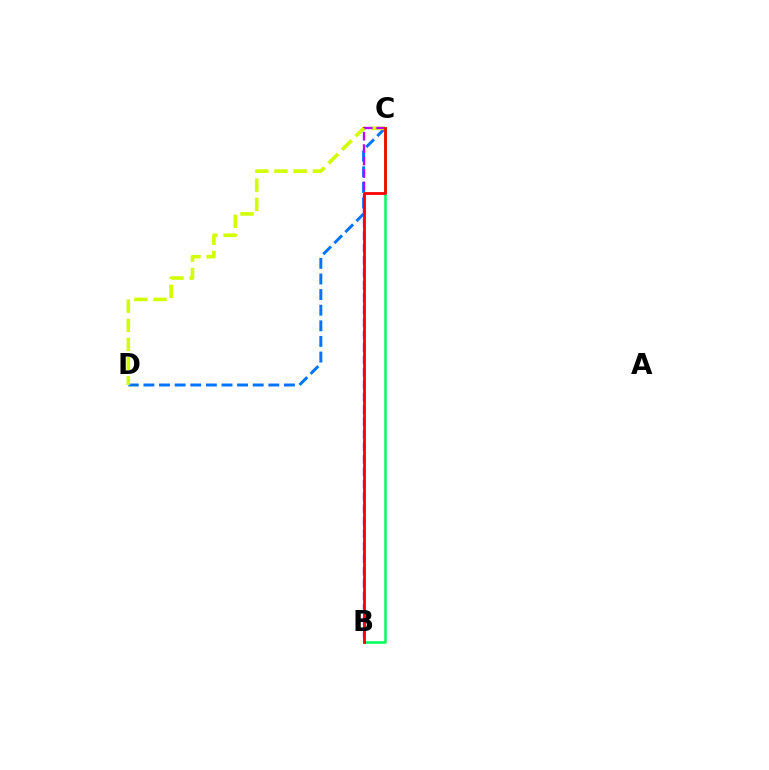{('C', 'D'): [{'color': '#0074ff', 'line_style': 'dashed', 'thickness': 2.12}, {'color': '#d1ff00', 'line_style': 'dashed', 'thickness': 2.61}], ('B', 'C'): [{'color': '#b900ff', 'line_style': 'dashed', 'thickness': 1.69}, {'color': '#00ff5c', 'line_style': 'solid', 'thickness': 1.83}, {'color': '#ff0000', 'line_style': 'solid', 'thickness': 2.01}]}